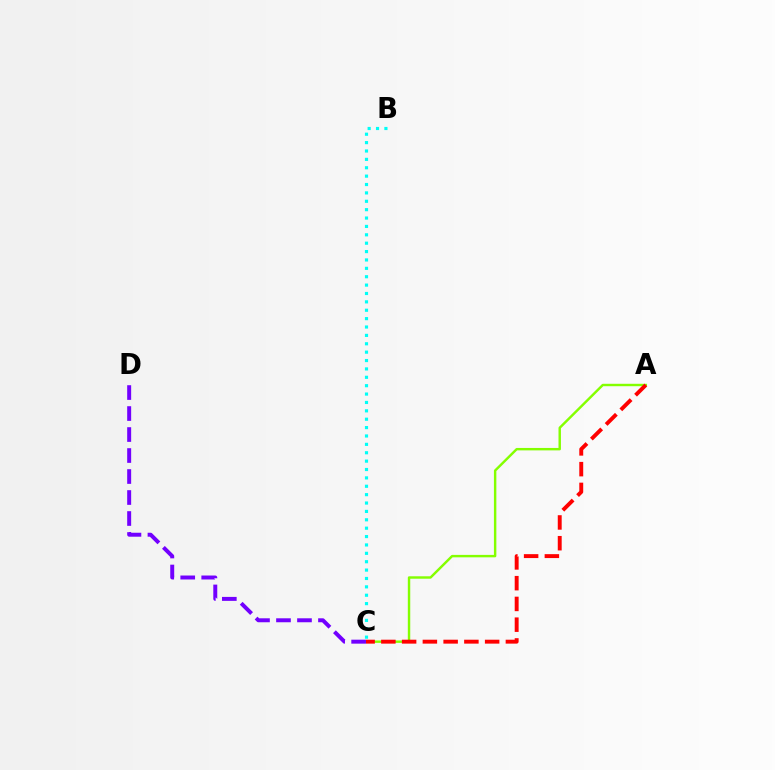{('A', 'C'): [{'color': '#84ff00', 'line_style': 'solid', 'thickness': 1.75}, {'color': '#ff0000', 'line_style': 'dashed', 'thickness': 2.82}], ('B', 'C'): [{'color': '#00fff6', 'line_style': 'dotted', 'thickness': 2.28}], ('C', 'D'): [{'color': '#7200ff', 'line_style': 'dashed', 'thickness': 2.85}]}